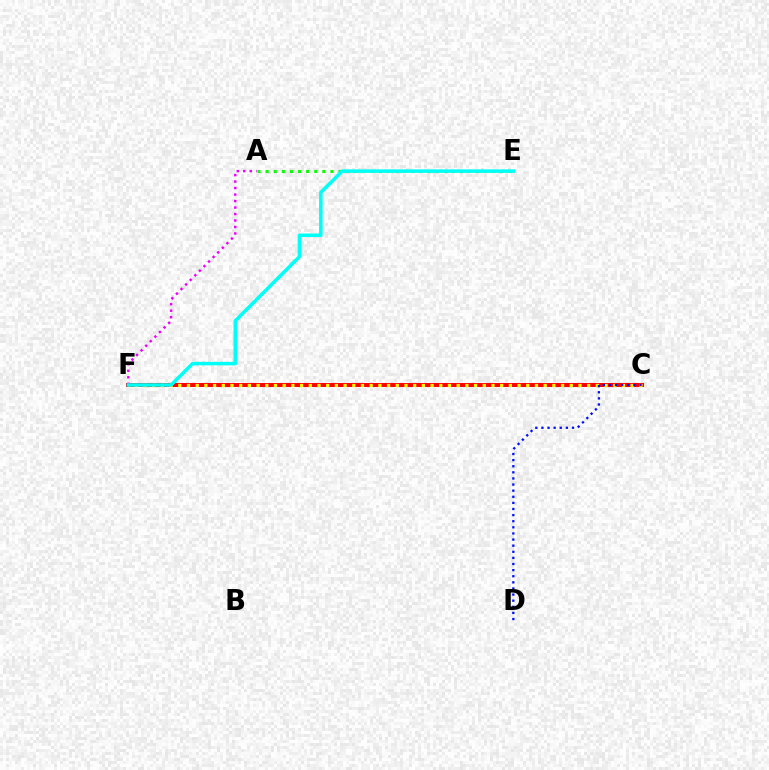{('A', 'E'): [{'color': '#08ff00', 'line_style': 'dotted', 'thickness': 2.2}], ('C', 'F'): [{'color': '#ff0000', 'line_style': 'solid', 'thickness': 2.86}, {'color': '#fcf500', 'line_style': 'dotted', 'thickness': 2.36}], ('C', 'D'): [{'color': '#0010ff', 'line_style': 'dotted', 'thickness': 1.66}], ('A', 'F'): [{'color': '#ee00ff', 'line_style': 'dotted', 'thickness': 1.76}], ('E', 'F'): [{'color': '#00fff6', 'line_style': 'solid', 'thickness': 2.52}]}